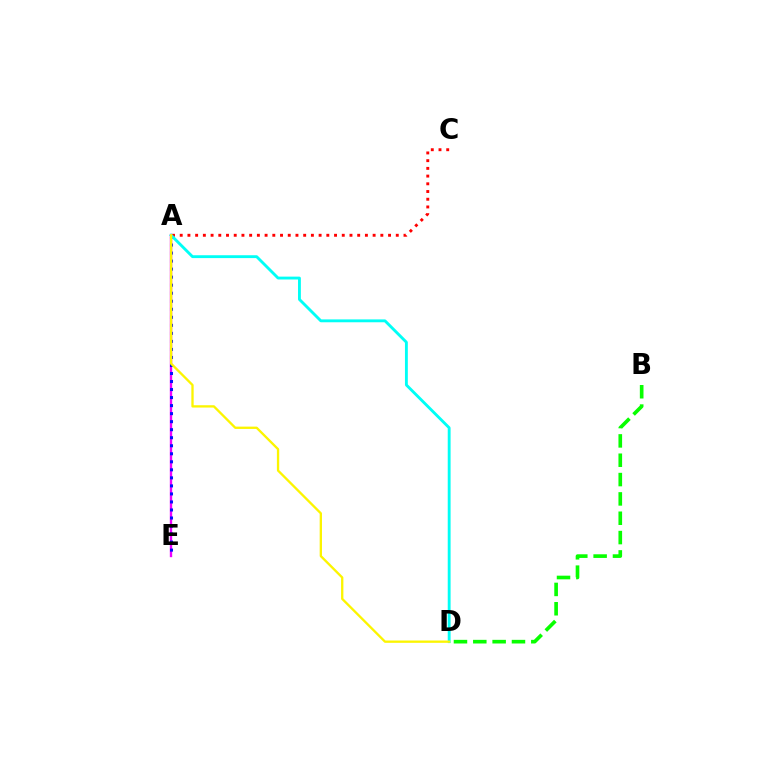{('A', 'E'): [{'color': '#ee00ff', 'line_style': 'solid', 'thickness': 1.7}, {'color': '#0010ff', 'line_style': 'dotted', 'thickness': 2.18}], ('A', 'C'): [{'color': '#ff0000', 'line_style': 'dotted', 'thickness': 2.1}], ('A', 'D'): [{'color': '#00fff6', 'line_style': 'solid', 'thickness': 2.06}, {'color': '#fcf500', 'line_style': 'solid', 'thickness': 1.67}], ('B', 'D'): [{'color': '#08ff00', 'line_style': 'dashed', 'thickness': 2.63}]}